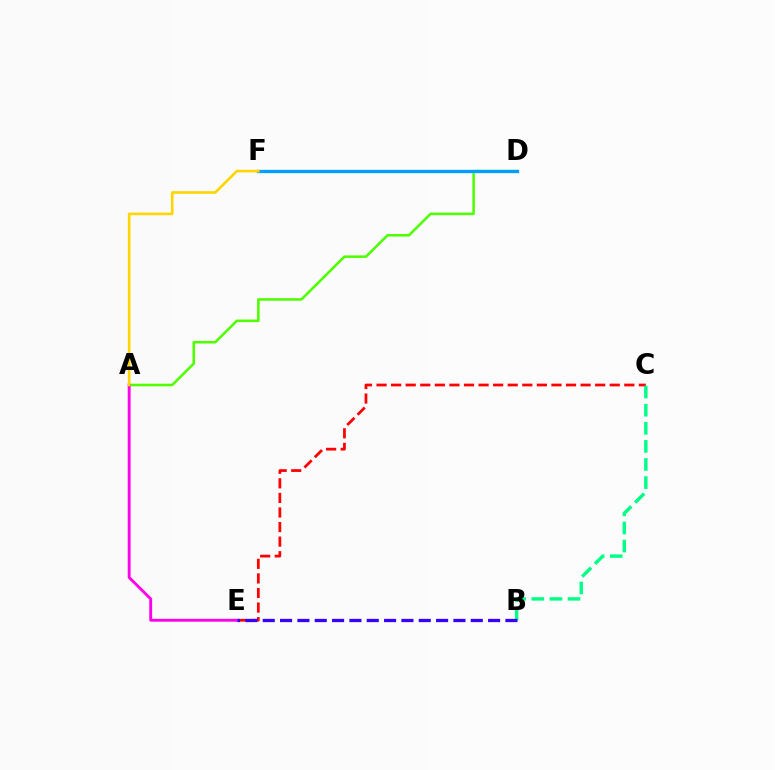{('C', 'E'): [{'color': '#ff0000', 'line_style': 'dashed', 'thickness': 1.98}], ('A', 'D'): [{'color': '#4fff00', 'line_style': 'solid', 'thickness': 1.84}], ('D', 'F'): [{'color': '#009eff', 'line_style': 'solid', 'thickness': 2.37}], ('B', 'C'): [{'color': '#00ff86', 'line_style': 'dashed', 'thickness': 2.46}], ('A', 'E'): [{'color': '#ff00ed', 'line_style': 'solid', 'thickness': 2.06}], ('A', 'F'): [{'color': '#ffd500', 'line_style': 'solid', 'thickness': 1.9}], ('B', 'E'): [{'color': '#3700ff', 'line_style': 'dashed', 'thickness': 2.36}]}